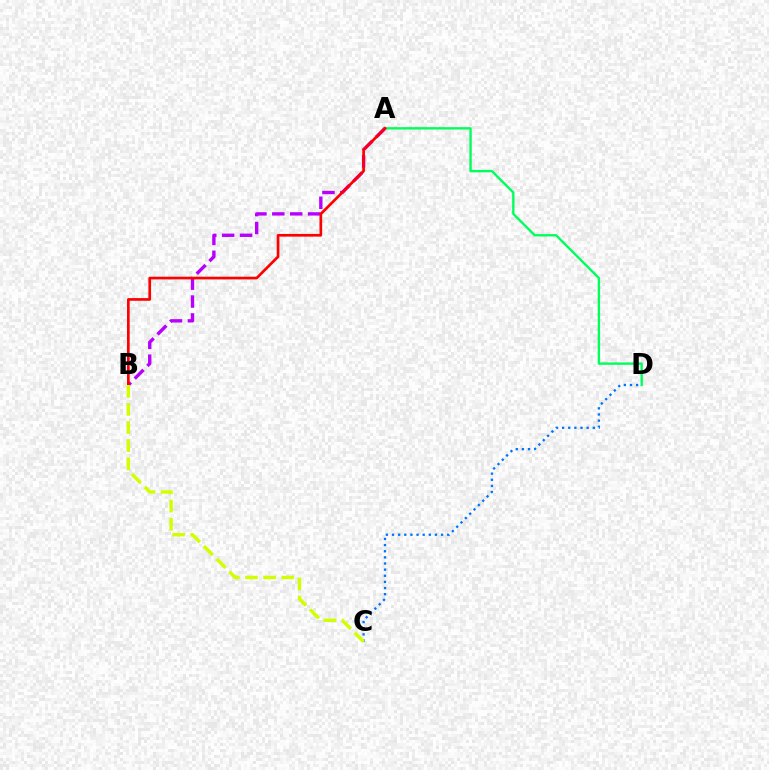{('A', 'B'): [{'color': '#b900ff', 'line_style': 'dashed', 'thickness': 2.43}, {'color': '#ff0000', 'line_style': 'solid', 'thickness': 1.93}], ('C', 'D'): [{'color': '#0074ff', 'line_style': 'dotted', 'thickness': 1.67}], ('A', 'D'): [{'color': '#00ff5c', 'line_style': 'solid', 'thickness': 1.71}], ('B', 'C'): [{'color': '#d1ff00', 'line_style': 'dashed', 'thickness': 2.46}]}